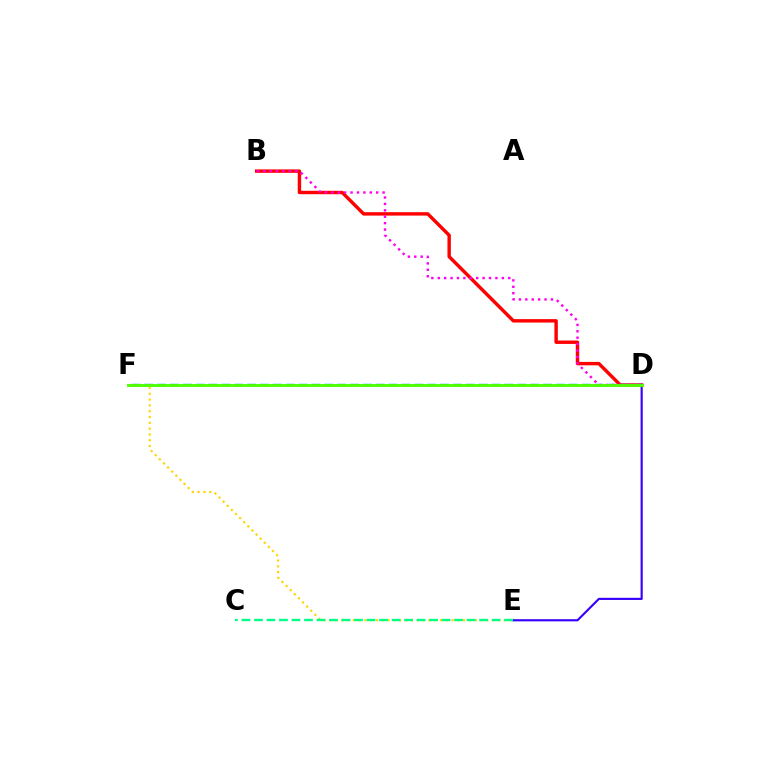{('B', 'D'): [{'color': '#ff0000', 'line_style': 'solid', 'thickness': 2.46}, {'color': '#ff00ed', 'line_style': 'dotted', 'thickness': 1.74}], ('E', 'F'): [{'color': '#ffd500', 'line_style': 'dotted', 'thickness': 1.58}], ('D', 'E'): [{'color': '#3700ff', 'line_style': 'solid', 'thickness': 1.55}], ('D', 'F'): [{'color': '#009eff', 'line_style': 'dashed', 'thickness': 1.75}, {'color': '#4fff00', 'line_style': 'solid', 'thickness': 2.07}], ('C', 'E'): [{'color': '#00ff86', 'line_style': 'dashed', 'thickness': 1.7}]}